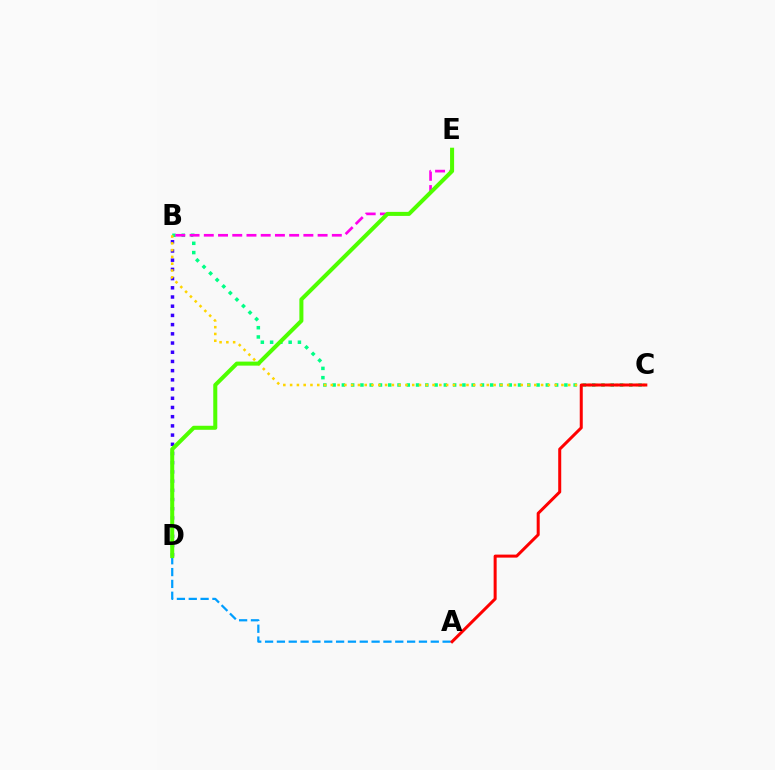{('B', 'C'): [{'color': '#00ff86', 'line_style': 'dotted', 'thickness': 2.52}, {'color': '#ffd500', 'line_style': 'dotted', 'thickness': 1.84}], ('B', 'D'): [{'color': '#3700ff', 'line_style': 'dotted', 'thickness': 2.5}], ('B', 'E'): [{'color': '#ff00ed', 'line_style': 'dashed', 'thickness': 1.93}], ('A', 'D'): [{'color': '#009eff', 'line_style': 'dashed', 'thickness': 1.61}], ('D', 'E'): [{'color': '#4fff00', 'line_style': 'solid', 'thickness': 2.9}], ('A', 'C'): [{'color': '#ff0000', 'line_style': 'solid', 'thickness': 2.17}]}